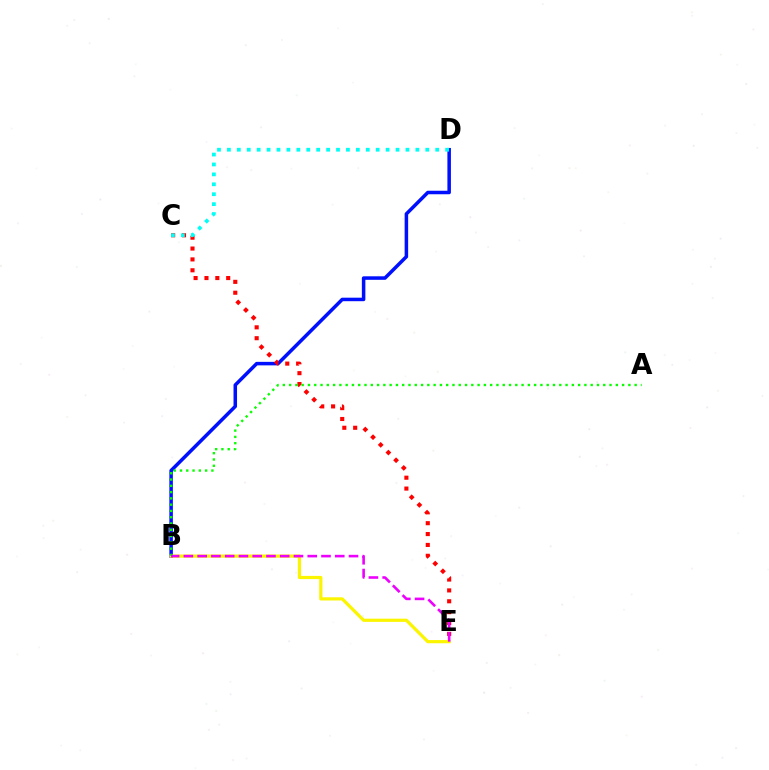{('B', 'D'): [{'color': '#0010ff', 'line_style': 'solid', 'thickness': 2.53}], ('C', 'E'): [{'color': '#ff0000', 'line_style': 'dotted', 'thickness': 2.95}], ('B', 'E'): [{'color': '#fcf500', 'line_style': 'solid', 'thickness': 2.3}, {'color': '#ee00ff', 'line_style': 'dashed', 'thickness': 1.87}], ('A', 'B'): [{'color': '#08ff00', 'line_style': 'dotted', 'thickness': 1.71}], ('C', 'D'): [{'color': '#00fff6', 'line_style': 'dotted', 'thickness': 2.69}]}